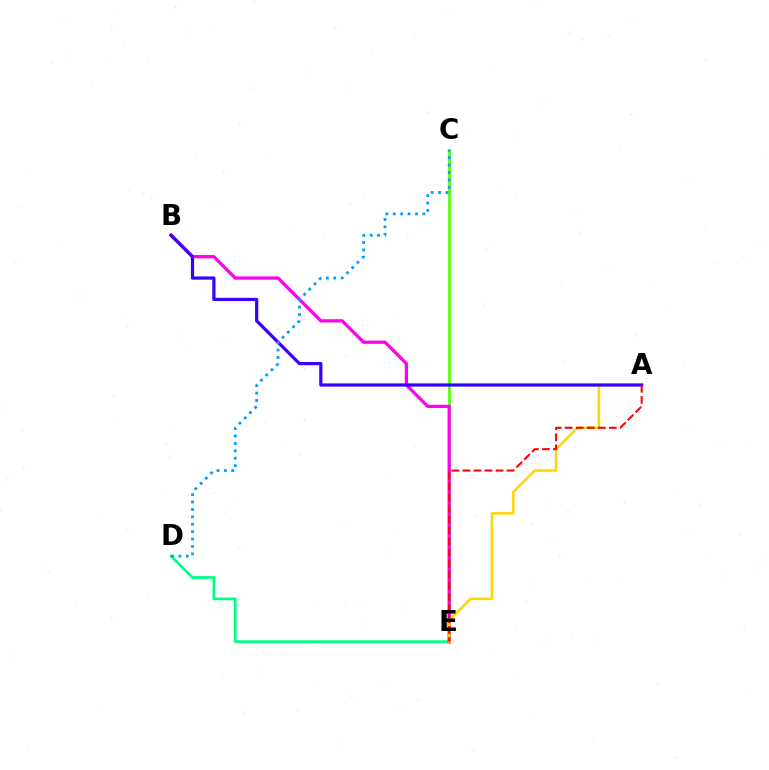{('D', 'E'): [{'color': '#00ff86', 'line_style': 'solid', 'thickness': 1.96}], ('C', 'E'): [{'color': '#4fff00', 'line_style': 'solid', 'thickness': 1.92}], ('B', 'E'): [{'color': '#ff00ed', 'line_style': 'solid', 'thickness': 2.34}], ('A', 'E'): [{'color': '#ffd500', 'line_style': 'solid', 'thickness': 1.79}, {'color': '#ff0000', 'line_style': 'dashed', 'thickness': 1.5}], ('A', 'B'): [{'color': '#3700ff', 'line_style': 'solid', 'thickness': 2.31}], ('C', 'D'): [{'color': '#009eff', 'line_style': 'dotted', 'thickness': 2.01}]}